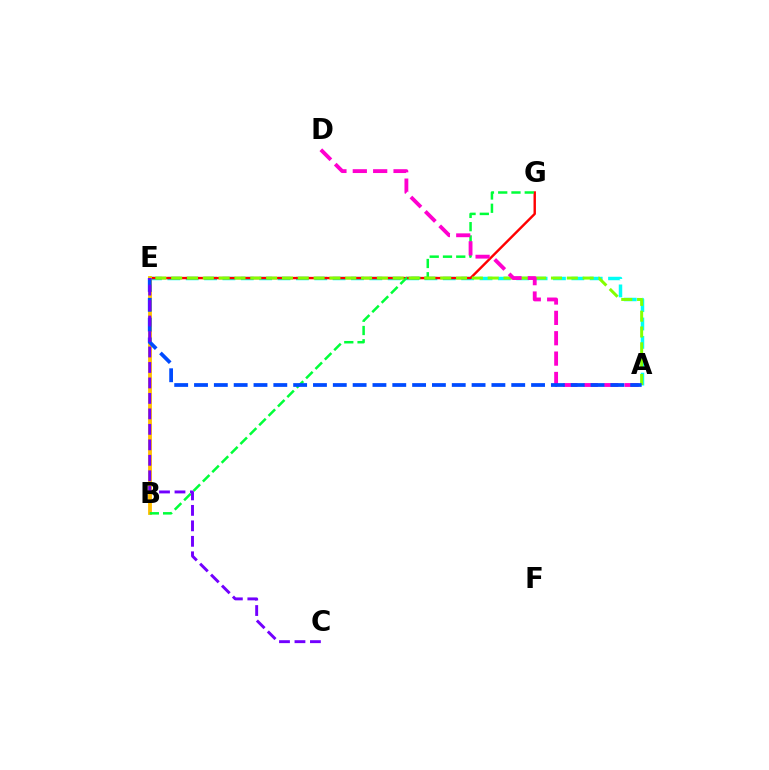{('A', 'E'): [{'color': '#00fff6', 'line_style': 'dashed', 'thickness': 2.49}, {'color': '#84ff00', 'line_style': 'dashed', 'thickness': 2.15}, {'color': '#004bff', 'line_style': 'dashed', 'thickness': 2.69}], ('E', 'G'): [{'color': '#ff0000', 'line_style': 'solid', 'thickness': 1.74}], ('B', 'E'): [{'color': '#ffbd00', 'line_style': 'solid', 'thickness': 2.75}], ('B', 'G'): [{'color': '#00ff39', 'line_style': 'dashed', 'thickness': 1.8}], ('A', 'D'): [{'color': '#ff00cf', 'line_style': 'dashed', 'thickness': 2.77}], ('C', 'E'): [{'color': '#7200ff', 'line_style': 'dashed', 'thickness': 2.1}]}